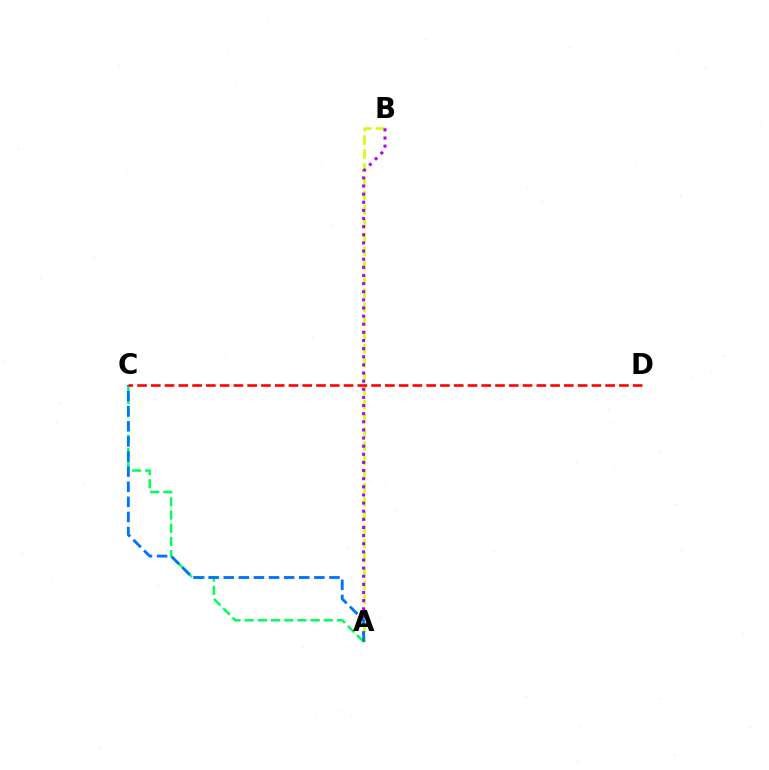{('A', 'B'): [{'color': '#d1ff00', 'line_style': 'dashed', 'thickness': 1.89}, {'color': '#b900ff', 'line_style': 'dotted', 'thickness': 2.21}], ('A', 'C'): [{'color': '#00ff5c', 'line_style': 'dashed', 'thickness': 1.79}, {'color': '#0074ff', 'line_style': 'dashed', 'thickness': 2.05}], ('C', 'D'): [{'color': '#ff0000', 'line_style': 'dashed', 'thickness': 1.87}]}